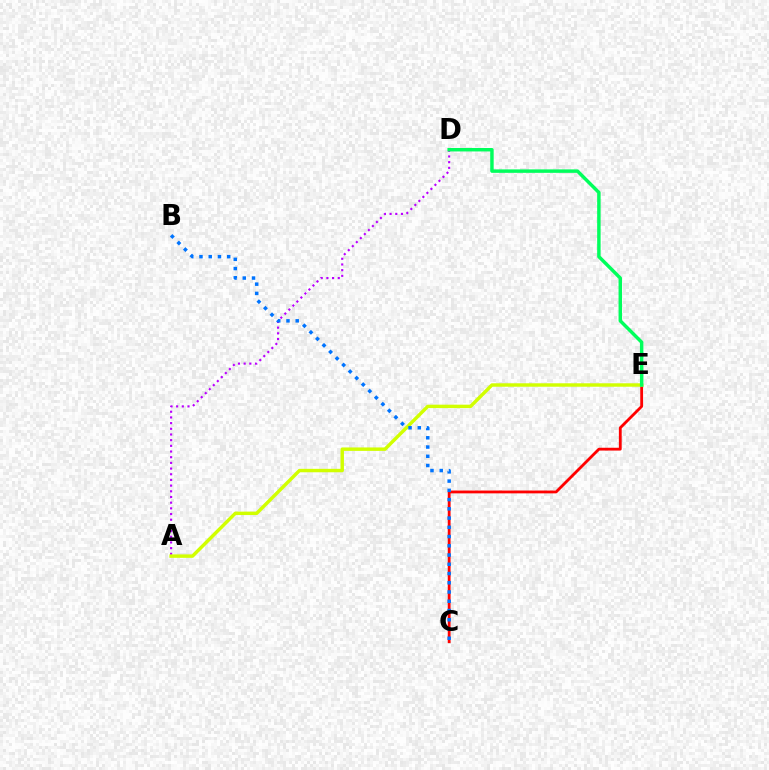{('C', 'E'): [{'color': '#ff0000', 'line_style': 'solid', 'thickness': 2.03}], ('A', 'D'): [{'color': '#b900ff', 'line_style': 'dotted', 'thickness': 1.54}], ('A', 'E'): [{'color': '#d1ff00', 'line_style': 'solid', 'thickness': 2.47}], ('D', 'E'): [{'color': '#00ff5c', 'line_style': 'solid', 'thickness': 2.49}], ('B', 'C'): [{'color': '#0074ff', 'line_style': 'dotted', 'thickness': 2.51}]}